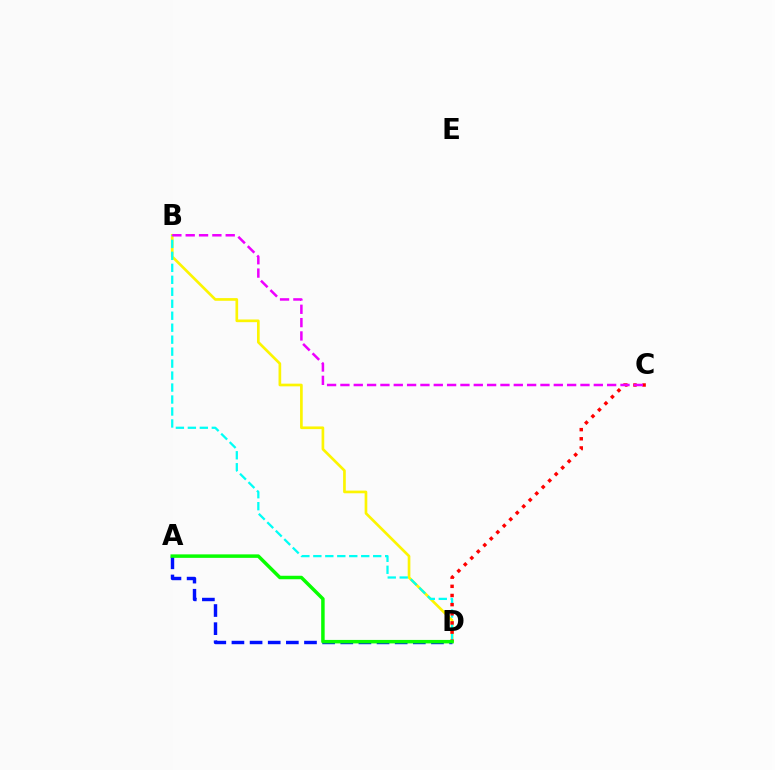{('B', 'D'): [{'color': '#fcf500', 'line_style': 'solid', 'thickness': 1.93}, {'color': '#00fff6', 'line_style': 'dashed', 'thickness': 1.63}], ('C', 'D'): [{'color': '#ff0000', 'line_style': 'dotted', 'thickness': 2.49}], ('B', 'C'): [{'color': '#ee00ff', 'line_style': 'dashed', 'thickness': 1.81}], ('A', 'D'): [{'color': '#0010ff', 'line_style': 'dashed', 'thickness': 2.46}, {'color': '#08ff00', 'line_style': 'solid', 'thickness': 2.51}]}